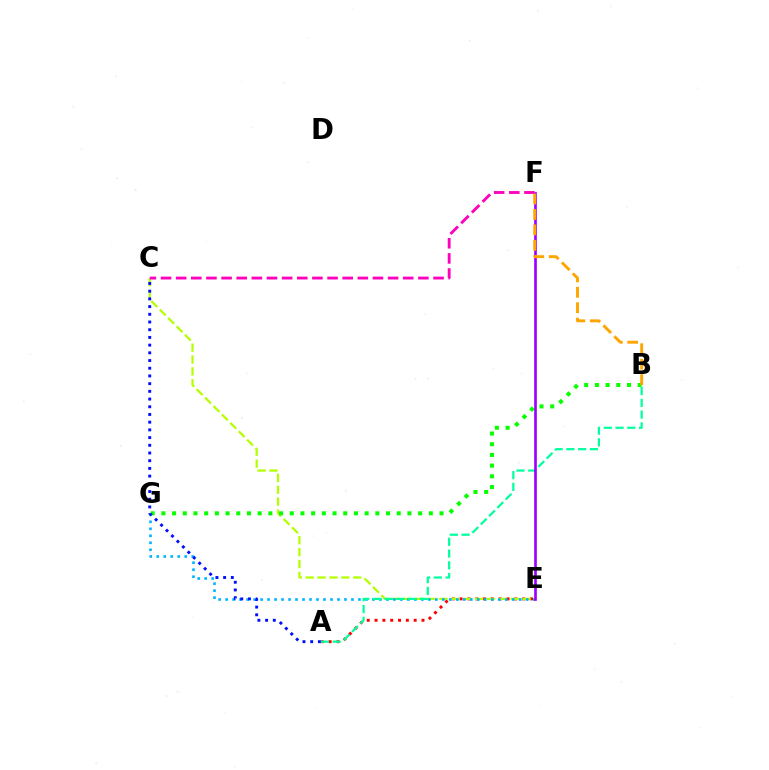{('A', 'E'): [{'color': '#ff0000', 'line_style': 'dotted', 'thickness': 2.13}], ('C', 'E'): [{'color': '#b3ff00', 'line_style': 'dashed', 'thickness': 1.61}], ('E', 'G'): [{'color': '#00b5ff', 'line_style': 'dotted', 'thickness': 1.9}], ('B', 'G'): [{'color': '#08ff00', 'line_style': 'dotted', 'thickness': 2.91}], ('A', 'B'): [{'color': '#00ff9d', 'line_style': 'dashed', 'thickness': 1.6}], ('E', 'F'): [{'color': '#9b00ff', 'line_style': 'solid', 'thickness': 1.91}], ('C', 'F'): [{'color': '#ff00bd', 'line_style': 'dashed', 'thickness': 2.06}], ('A', 'C'): [{'color': '#0010ff', 'line_style': 'dotted', 'thickness': 2.09}], ('B', 'F'): [{'color': '#ffa500', 'line_style': 'dashed', 'thickness': 2.1}]}